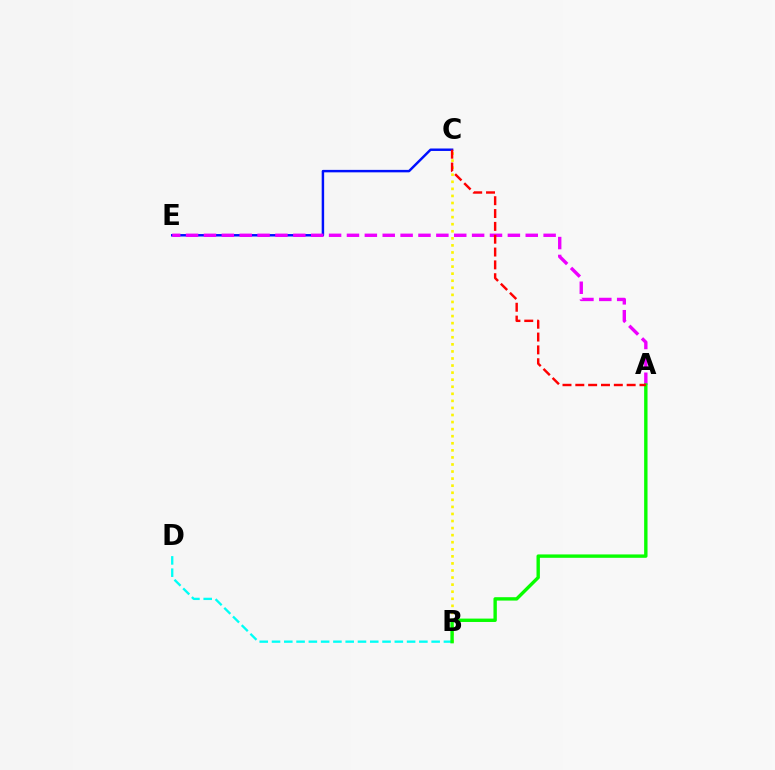{('B', 'C'): [{'color': '#fcf500', 'line_style': 'dotted', 'thickness': 1.92}], ('C', 'E'): [{'color': '#0010ff', 'line_style': 'solid', 'thickness': 1.77}], ('A', 'E'): [{'color': '#ee00ff', 'line_style': 'dashed', 'thickness': 2.43}], ('B', 'D'): [{'color': '#00fff6', 'line_style': 'dashed', 'thickness': 1.67}], ('A', 'B'): [{'color': '#08ff00', 'line_style': 'solid', 'thickness': 2.43}], ('A', 'C'): [{'color': '#ff0000', 'line_style': 'dashed', 'thickness': 1.74}]}